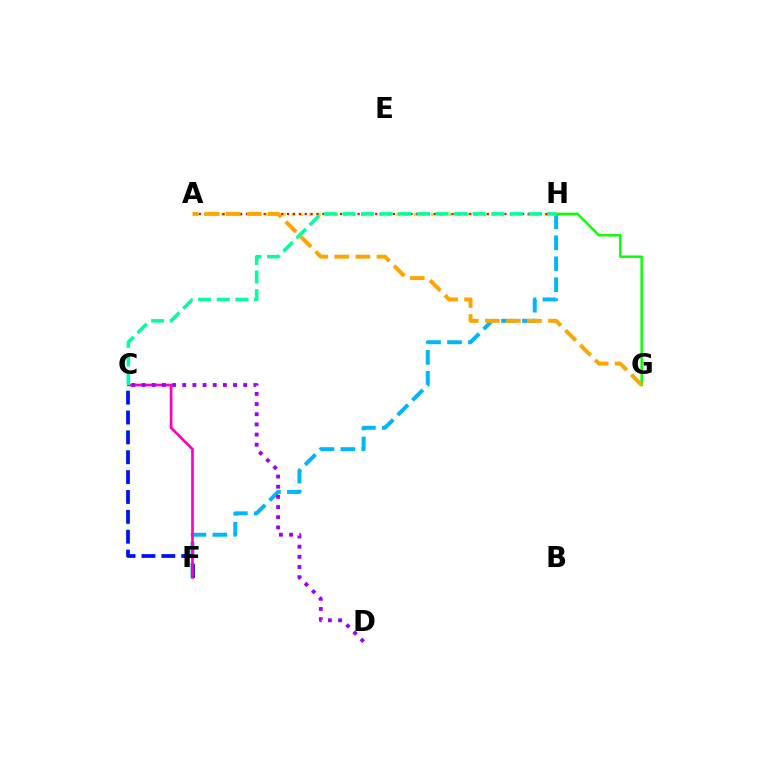{('F', 'H'): [{'color': '#00b5ff', 'line_style': 'dashed', 'thickness': 2.85}], ('C', 'F'): [{'color': '#0010ff', 'line_style': 'dashed', 'thickness': 2.7}, {'color': '#ff00bd', 'line_style': 'solid', 'thickness': 1.94}], ('A', 'H'): [{'color': '#b3ff00', 'line_style': 'dotted', 'thickness': 2.37}, {'color': '#ff0000', 'line_style': 'dotted', 'thickness': 1.6}], ('G', 'H'): [{'color': '#08ff00', 'line_style': 'solid', 'thickness': 1.76}], ('C', 'D'): [{'color': '#9b00ff', 'line_style': 'dotted', 'thickness': 2.76}], ('C', 'H'): [{'color': '#00ff9d', 'line_style': 'dashed', 'thickness': 2.53}], ('A', 'G'): [{'color': '#ffa500', 'line_style': 'dashed', 'thickness': 2.86}]}